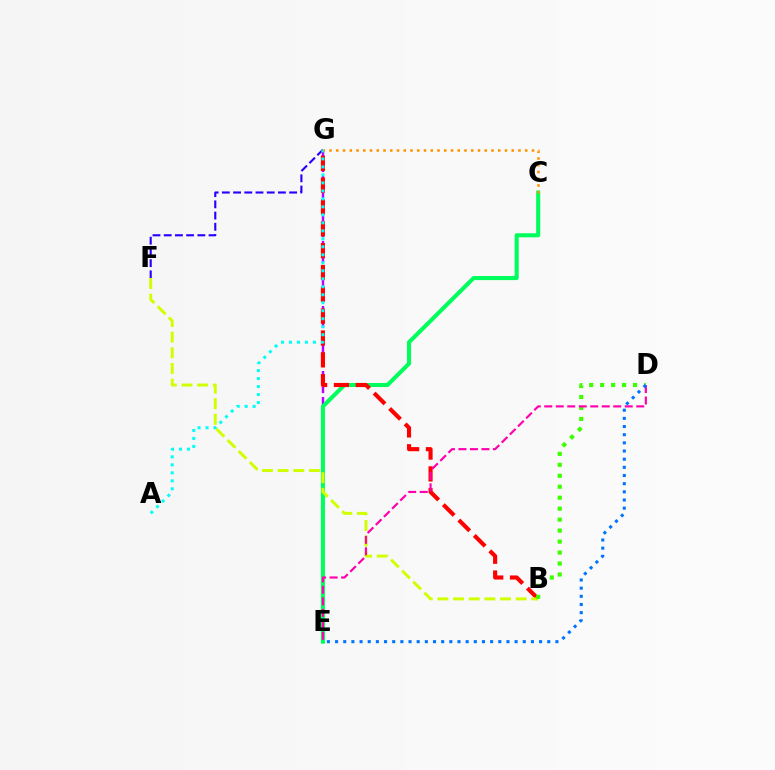{('E', 'G'): [{'color': '#b900ff', 'line_style': 'dashed', 'thickness': 1.77}], ('F', 'G'): [{'color': '#2500ff', 'line_style': 'dashed', 'thickness': 1.52}], ('C', 'E'): [{'color': '#00ff5c', 'line_style': 'solid', 'thickness': 2.93}], ('B', 'G'): [{'color': '#ff0000', 'line_style': 'dashed', 'thickness': 2.97}], ('A', 'G'): [{'color': '#00fff6', 'line_style': 'dotted', 'thickness': 2.17}], ('B', 'F'): [{'color': '#d1ff00', 'line_style': 'dashed', 'thickness': 2.13}], ('B', 'D'): [{'color': '#3dff00', 'line_style': 'dotted', 'thickness': 2.98}], ('D', 'E'): [{'color': '#ff00ac', 'line_style': 'dashed', 'thickness': 1.56}, {'color': '#0074ff', 'line_style': 'dotted', 'thickness': 2.22}], ('C', 'G'): [{'color': '#ff9400', 'line_style': 'dotted', 'thickness': 1.83}]}